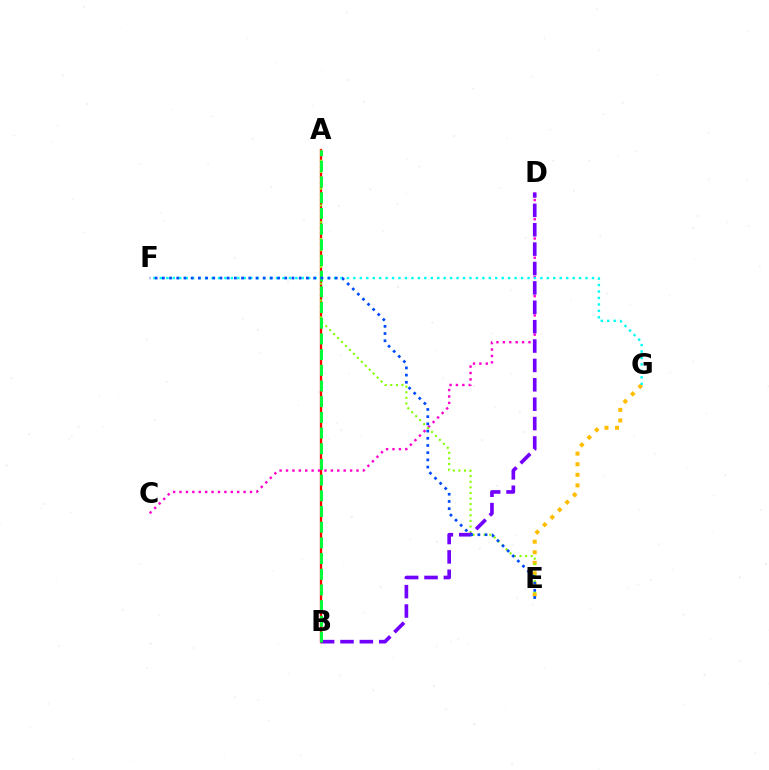{('A', 'B'): [{'color': '#ff0000', 'line_style': 'solid', 'thickness': 1.67}, {'color': '#00ff39', 'line_style': 'dashed', 'thickness': 2.13}], ('C', 'D'): [{'color': '#ff00cf', 'line_style': 'dotted', 'thickness': 1.74}], ('E', 'G'): [{'color': '#ffbd00', 'line_style': 'dotted', 'thickness': 2.87}], ('A', 'E'): [{'color': '#84ff00', 'line_style': 'dotted', 'thickness': 1.52}], ('B', 'D'): [{'color': '#7200ff', 'line_style': 'dashed', 'thickness': 2.63}], ('F', 'G'): [{'color': '#00fff6', 'line_style': 'dotted', 'thickness': 1.75}], ('E', 'F'): [{'color': '#004bff', 'line_style': 'dotted', 'thickness': 1.96}]}